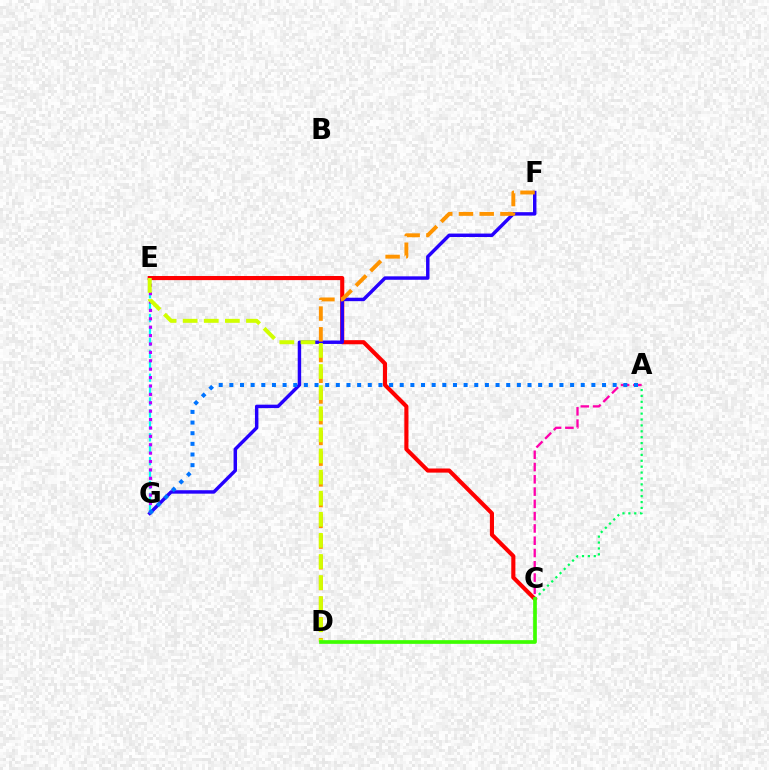{('C', 'E'): [{'color': '#ff0000', 'line_style': 'solid', 'thickness': 2.96}], ('F', 'G'): [{'color': '#2500ff', 'line_style': 'solid', 'thickness': 2.48}], ('D', 'F'): [{'color': '#ff9400', 'line_style': 'dashed', 'thickness': 2.82}], ('A', 'C'): [{'color': '#00ff5c', 'line_style': 'dotted', 'thickness': 1.6}, {'color': '#ff00ac', 'line_style': 'dashed', 'thickness': 1.67}], ('E', 'G'): [{'color': '#00fff6', 'line_style': 'dashed', 'thickness': 1.62}, {'color': '#b900ff', 'line_style': 'dotted', 'thickness': 2.28}], ('A', 'G'): [{'color': '#0074ff', 'line_style': 'dotted', 'thickness': 2.89}], ('D', 'E'): [{'color': '#d1ff00', 'line_style': 'dashed', 'thickness': 2.87}], ('C', 'D'): [{'color': '#3dff00', 'line_style': 'solid', 'thickness': 2.66}]}